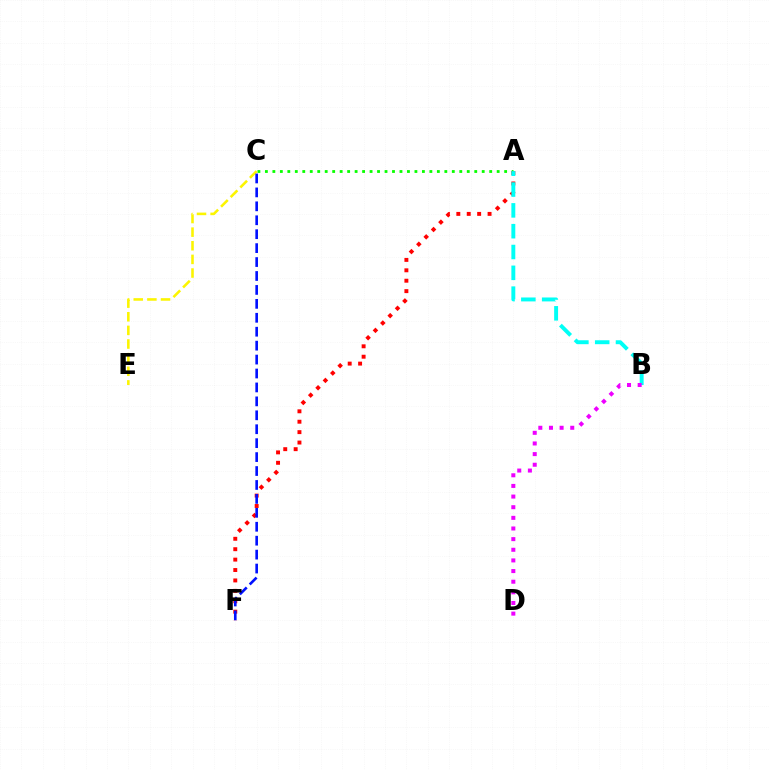{('A', 'C'): [{'color': '#08ff00', 'line_style': 'dotted', 'thickness': 2.03}], ('C', 'E'): [{'color': '#fcf500', 'line_style': 'dashed', 'thickness': 1.85}], ('A', 'F'): [{'color': '#ff0000', 'line_style': 'dotted', 'thickness': 2.83}], ('C', 'F'): [{'color': '#0010ff', 'line_style': 'dashed', 'thickness': 1.89}], ('A', 'B'): [{'color': '#00fff6', 'line_style': 'dashed', 'thickness': 2.83}], ('B', 'D'): [{'color': '#ee00ff', 'line_style': 'dotted', 'thickness': 2.89}]}